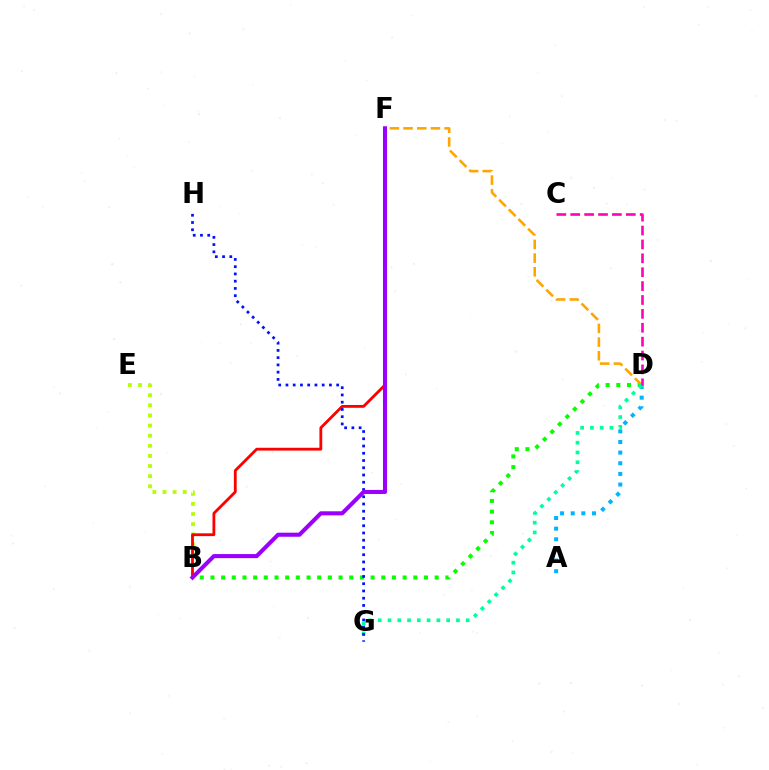{('B', 'E'): [{'color': '#b3ff00', 'line_style': 'dotted', 'thickness': 2.75}], ('B', 'D'): [{'color': '#08ff00', 'line_style': 'dotted', 'thickness': 2.9}], ('A', 'D'): [{'color': '#00b5ff', 'line_style': 'dotted', 'thickness': 2.89}], ('D', 'F'): [{'color': '#ffa500', 'line_style': 'dashed', 'thickness': 1.86}], ('D', 'G'): [{'color': '#00ff9d', 'line_style': 'dotted', 'thickness': 2.65}], ('C', 'D'): [{'color': '#ff00bd', 'line_style': 'dashed', 'thickness': 1.89}], ('B', 'F'): [{'color': '#ff0000', 'line_style': 'solid', 'thickness': 2.03}, {'color': '#9b00ff', 'line_style': 'solid', 'thickness': 2.93}], ('G', 'H'): [{'color': '#0010ff', 'line_style': 'dotted', 'thickness': 1.97}]}